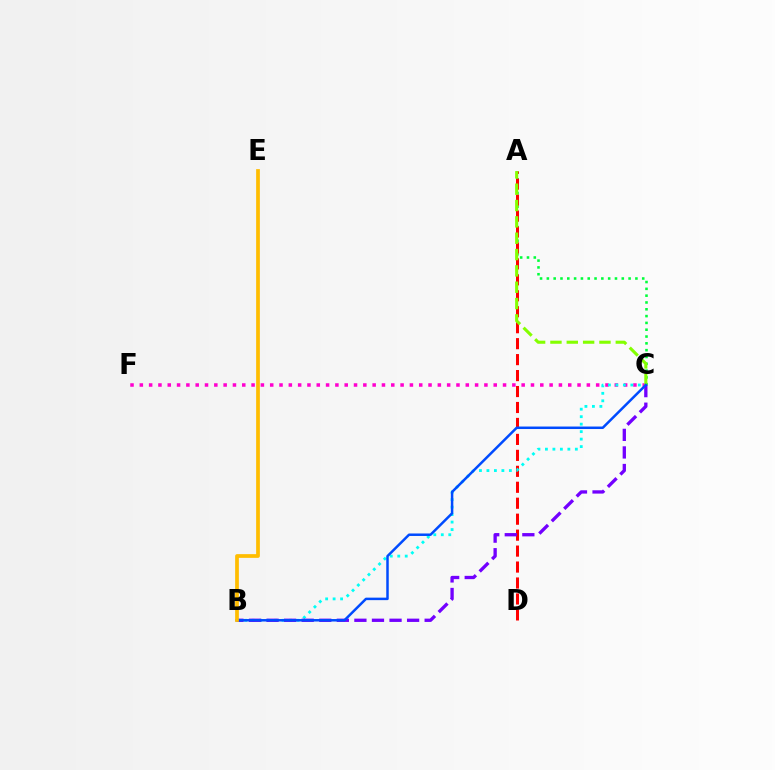{('C', 'F'): [{'color': '#ff00cf', 'line_style': 'dotted', 'thickness': 2.53}], ('A', 'C'): [{'color': '#00ff39', 'line_style': 'dotted', 'thickness': 1.85}, {'color': '#84ff00', 'line_style': 'dashed', 'thickness': 2.22}], ('A', 'D'): [{'color': '#ff0000', 'line_style': 'dashed', 'thickness': 2.17}], ('B', 'C'): [{'color': '#00fff6', 'line_style': 'dotted', 'thickness': 2.03}, {'color': '#7200ff', 'line_style': 'dashed', 'thickness': 2.39}, {'color': '#004bff', 'line_style': 'solid', 'thickness': 1.8}], ('B', 'E'): [{'color': '#ffbd00', 'line_style': 'solid', 'thickness': 2.69}]}